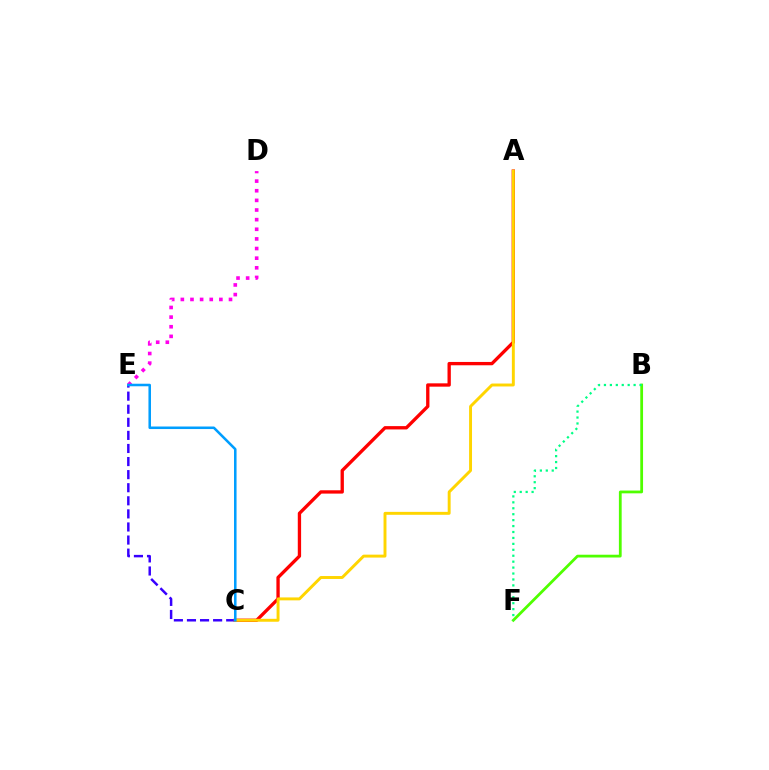{('A', 'C'): [{'color': '#ff0000', 'line_style': 'solid', 'thickness': 2.39}, {'color': '#ffd500', 'line_style': 'solid', 'thickness': 2.11}], ('B', 'F'): [{'color': '#4fff00', 'line_style': 'solid', 'thickness': 2.0}, {'color': '#00ff86', 'line_style': 'dotted', 'thickness': 1.61}], ('C', 'E'): [{'color': '#3700ff', 'line_style': 'dashed', 'thickness': 1.78}, {'color': '#009eff', 'line_style': 'solid', 'thickness': 1.83}], ('D', 'E'): [{'color': '#ff00ed', 'line_style': 'dotted', 'thickness': 2.62}]}